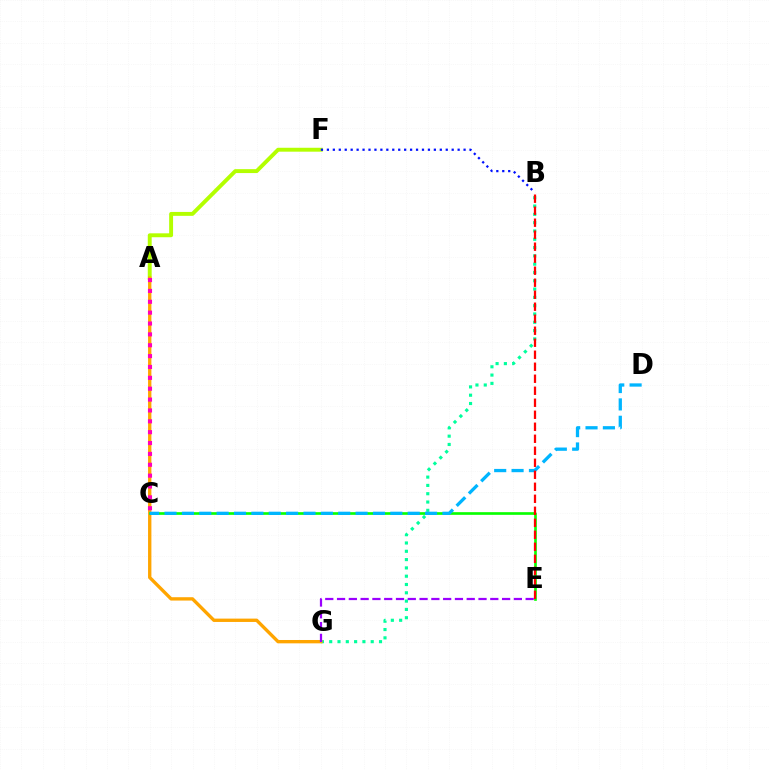{('A', 'F'): [{'color': '#b3ff00', 'line_style': 'solid', 'thickness': 2.82}], ('B', 'G'): [{'color': '#00ff9d', 'line_style': 'dotted', 'thickness': 2.26}], ('A', 'G'): [{'color': '#ffa500', 'line_style': 'solid', 'thickness': 2.41}], ('C', 'E'): [{'color': '#08ff00', 'line_style': 'solid', 'thickness': 1.92}], ('C', 'D'): [{'color': '#00b5ff', 'line_style': 'dashed', 'thickness': 2.36}], ('B', 'E'): [{'color': '#ff0000', 'line_style': 'dashed', 'thickness': 1.63}], ('B', 'F'): [{'color': '#0010ff', 'line_style': 'dotted', 'thickness': 1.61}], ('A', 'C'): [{'color': '#ff00bd', 'line_style': 'dotted', 'thickness': 2.95}], ('E', 'G'): [{'color': '#9b00ff', 'line_style': 'dashed', 'thickness': 1.6}]}